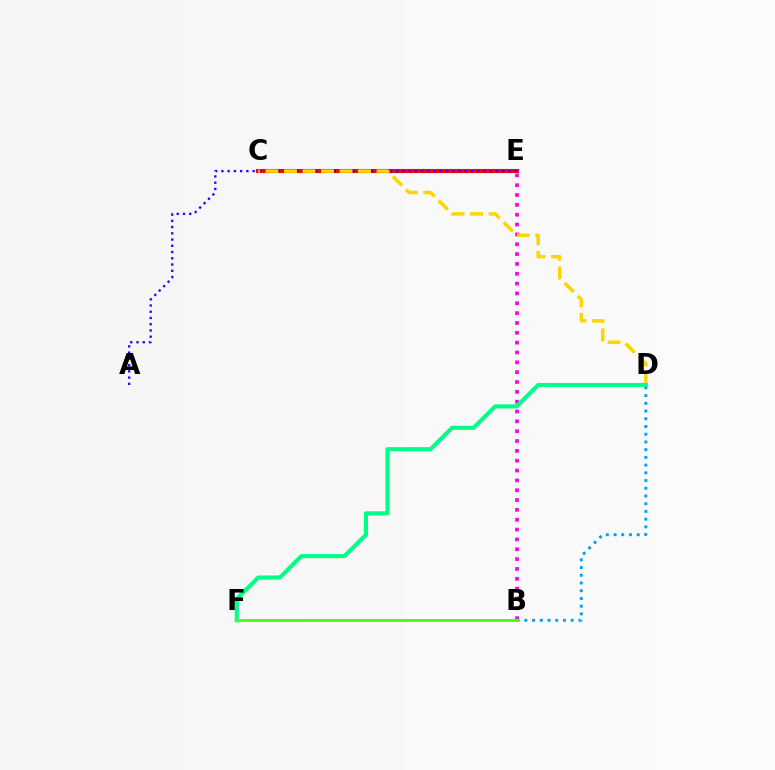{('B', 'E'): [{'color': '#ff00ed', 'line_style': 'dotted', 'thickness': 2.67}], ('C', 'E'): [{'color': '#ff0000', 'line_style': 'solid', 'thickness': 2.94}], ('A', 'E'): [{'color': '#3700ff', 'line_style': 'dotted', 'thickness': 1.7}], ('C', 'D'): [{'color': '#ffd500', 'line_style': 'dashed', 'thickness': 2.52}], ('B', 'D'): [{'color': '#009eff', 'line_style': 'dotted', 'thickness': 2.1}], ('D', 'F'): [{'color': '#00ff86', 'line_style': 'solid', 'thickness': 2.95}], ('B', 'F'): [{'color': '#4fff00', 'line_style': 'solid', 'thickness': 2.1}]}